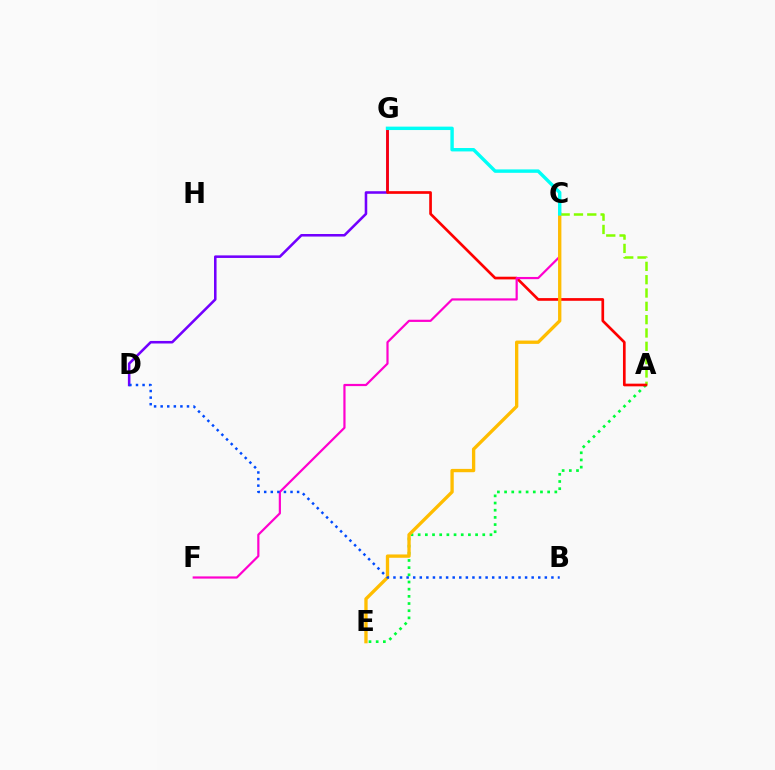{('D', 'G'): [{'color': '#7200ff', 'line_style': 'solid', 'thickness': 1.84}], ('A', 'C'): [{'color': '#84ff00', 'line_style': 'dashed', 'thickness': 1.81}], ('A', 'E'): [{'color': '#00ff39', 'line_style': 'dotted', 'thickness': 1.95}], ('A', 'G'): [{'color': '#ff0000', 'line_style': 'solid', 'thickness': 1.93}], ('C', 'F'): [{'color': '#ff00cf', 'line_style': 'solid', 'thickness': 1.59}], ('C', 'E'): [{'color': '#ffbd00', 'line_style': 'solid', 'thickness': 2.39}], ('C', 'G'): [{'color': '#00fff6', 'line_style': 'solid', 'thickness': 2.45}], ('B', 'D'): [{'color': '#004bff', 'line_style': 'dotted', 'thickness': 1.79}]}